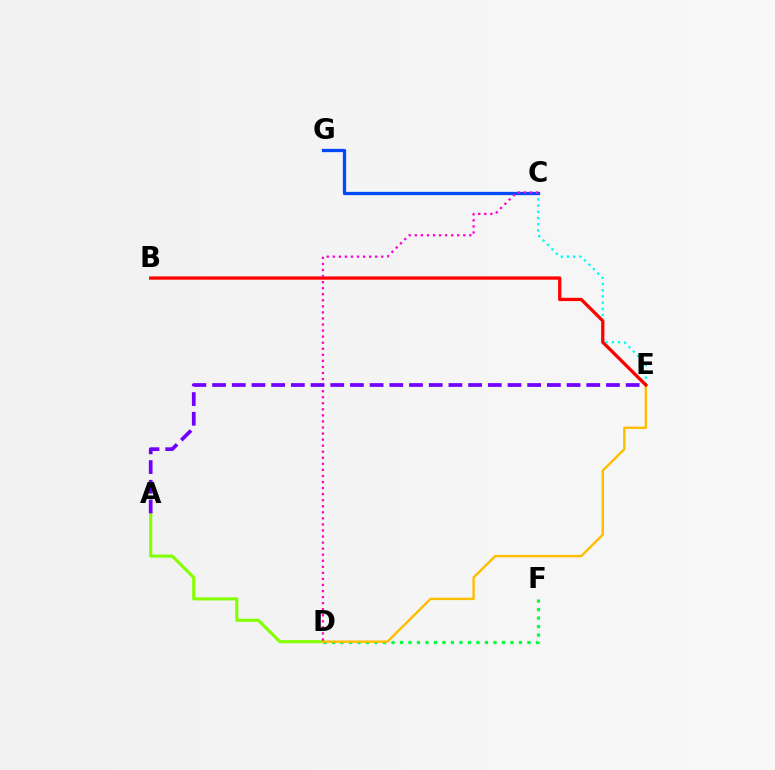{('A', 'D'): [{'color': '#84ff00', 'line_style': 'solid', 'thickness': 2.23}], ('D', 'F'): [{'color': '#00ff39', 'line_style': 'dotted', 'thickness': 2.31}], ('C', 'E'): [{'color': '#00fff6', 'line_style': 'dotted', 'thickness': 1.69}], ('D', 'E'): [{'color': '#ffbd00', 'line_style': 'solid', 'thickness': 1.72}], ('B', 'E'): [{'color': '#ff0000', 'line_style': 'solid', 'thickness': 2.36}], ('C', 'G'): [{'color': '#004bff', 'line_style': 'solid', 'thickness': 2.36}], ('C', 'D'): [{'color': '#ff00cf', 'line_style': 'dotted', 'thickness': 1.65}], ('A', 'E'): [{'color': '#7200ff', 'line_style': 'dashed', 'thickness': 2.68}]}